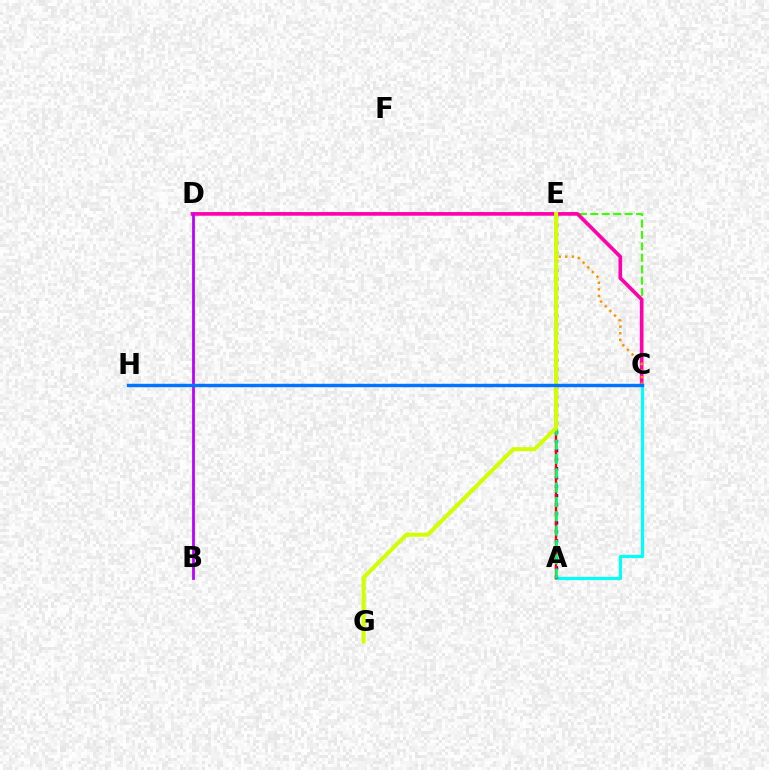{('C', 'E'): [{'color': '#3dff00', 'line_style': 'dashed', 'thickness': 1.55}, {'color': '#ff9400', 'line_style': 'dotted', 'thickness': 1.79}], ('A', 'C'): [{'color': '#00fff6', 'line_style': 'solid', 'thickness': 2.3}], ('A', 'E'): [{'color': '#2500ff', 'line_style': 'dotted', 'thickness': 2.45}, {'color': '#ff0000', 'line_style': 'solid', 'thickness': 1.7}, {'color': '#00ff5c', 'line_style': 'dashed', 'thickness': 1.94}], ('C', 'D'): [{'color': '#ff00ac', 'line_style': 'solid', 'thickness': 2.62}], ('B', 'D'): [{'color': '#b900ff', 'line_style': 'solid', 'thickness': 1.97}], ('E', 'G'): [{'color': '#d1ff00', 'line_style': 'solid', 'thickness': 2.9}], ('C', 'H'): [{'color': '#0074ff', 'line_style': 'solid', 'thickness': 2.45}]}